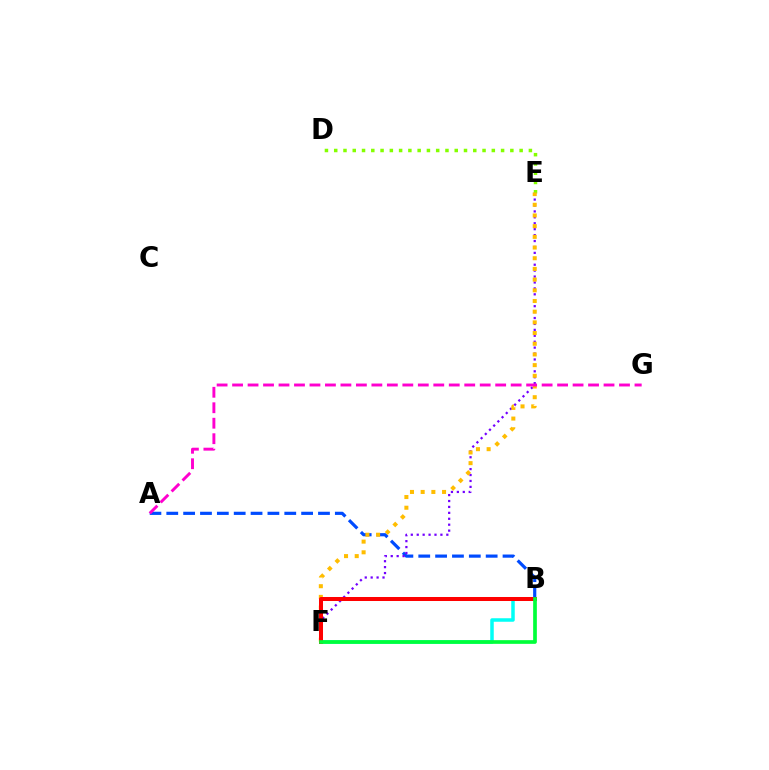{('A', 'B'): [{'color': '#004bff', 'line_style': 'dashed', 'thickness': 2.29}], ('E', 'F'): [{'color': '#7200ff', 'line_style': 'dotted', 'thickness': 1.61}, {'color': '#ffbd00', 'line_style': 'dotted', 'thickness': 2.9}], ('D', 'E'): [{'color': '#84ff00', 'line_style': 'dotted', 'thickness': 2.52}], ('B', 'F'): [{'color': '#00fff6', 'line_style': 'solid', 'thickness': 2.52}, {'color': '#ff0000', 'line_style': 'solid', 'thickness': 2.88}, {'color': '#00ff39', 'line_style': 'solid', 'thickness': 2.65}], ('A', 'G'): [{'color': '#ff00cf', 'line_style': 'dashed', 'thickness': 2.1}]}